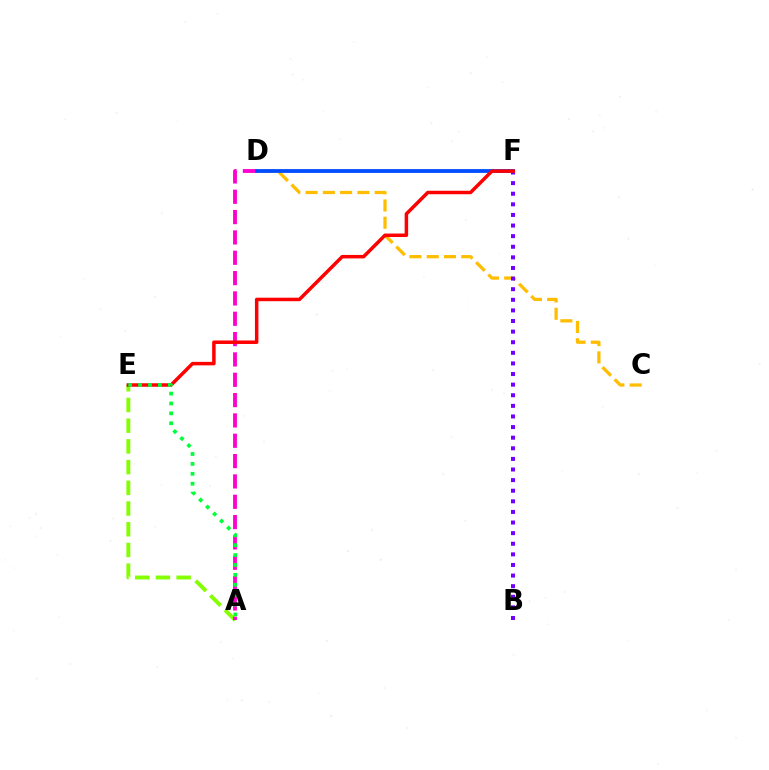{('C', 'D'): [{'color': '#ffbd00', 'line_style': 'dashed', 'thickness': 2.35}], ('A', 'E'): [{'color': '#84ff00', 'line_style': 'dashed', 'thickness': 2.81}, {'color': '#00ff39', 'line_style': 'dotted', 'thickness': 2.69}], ('D', 'F'): [{'color': '#00fff6', 'line_style': 'solid', 'thickness': 1.75}, {'color': '#004bff', 'line_style': 'solid', 'thickness': 2.71}], ('B', 'F'): [{'color': '#7200ff', 'line_style': 'dotted', 'thickness': 2.88}], ('A', 'D'): [{'color': '#ff00cf', 'line_style': 'dashed', 'thickness': 2.76}], ('E', 'F'): [{'color': '#ff0000', 'line_style': 'solid', 'thickness': 2.51}]}